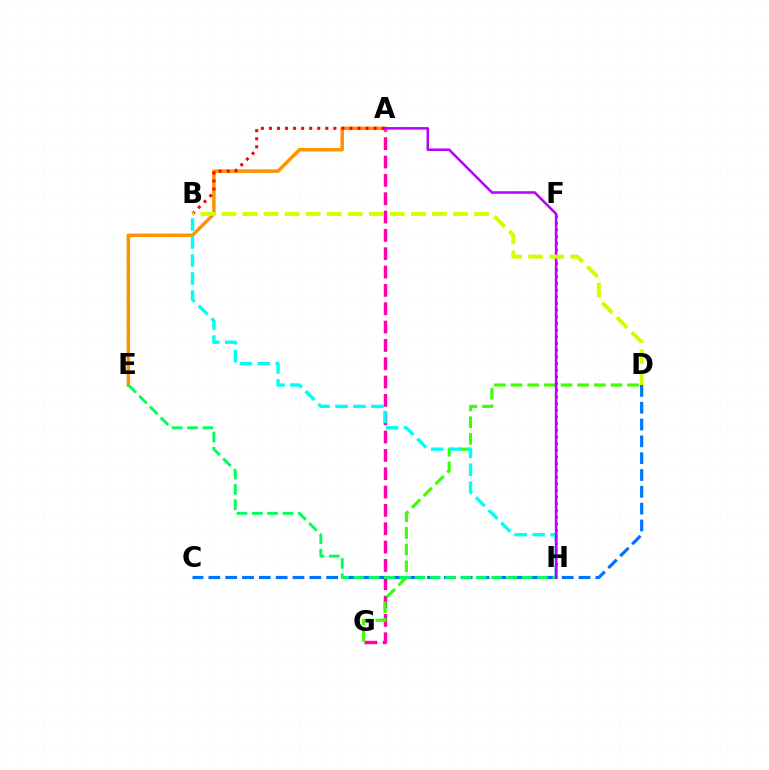{('C', 'D'): [{'color': '#0074ff', 'line_style': 'dashed', 'thickness': 2.29}], ('A', 'G'): [{'color': '#ff00ac', 'line_style': 'dashed', 'thickness': 2.49}], ('D', 'G'): [{'color': '#3dff00', 'line_style': 'dashed', 'thickness': 2.26}], ('A', 'E'): [{'color': '#ff9400', 'line_style': 'solid', 'thickness': 2.53}], ('F', 'H'): [{'color': '#2500ff', 'line_style': 'dotted', 'thickness': 1.81}], ('E', 'H'): [{'color': '#00ff5c', 'line_style': 'dashed', 'thickness': 2.08}], ('B', 'H'): [{'color': '#00fff6', 'line_style': 'dashed', 'thickness': 2.44}], ('A', 'B'): [{'color': '#ff0000', 'line_style': 'dotted', 'thickness': 2.19}], ('A', 'H'): [{'color': '#b900ff', 'line_style': 'solid', 'thickness': 1.84}], ('B', 'D'): [{'color': '#d1ff00', 'line_style': 'dashed', 'thickness': 2.86}]}